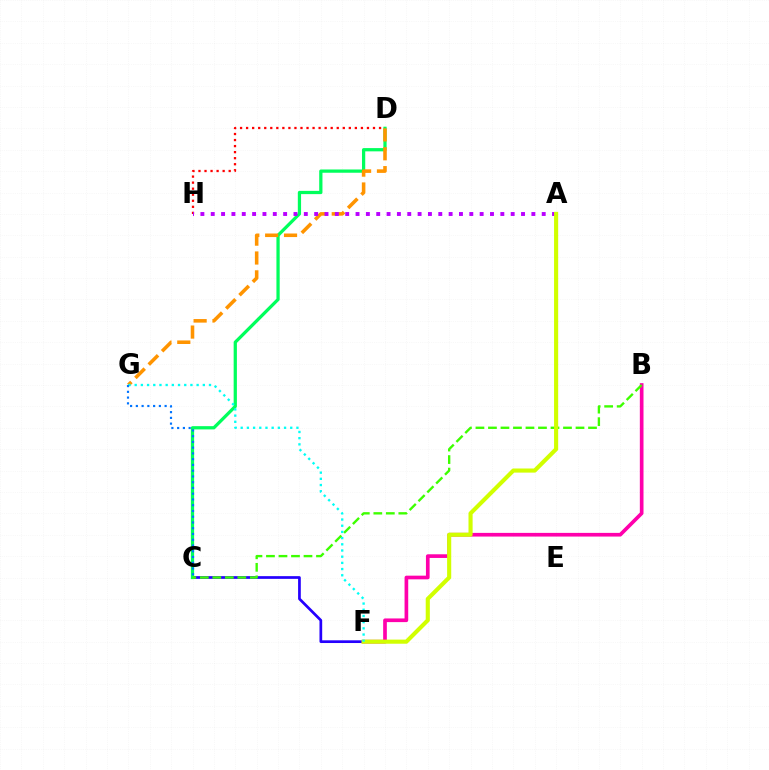{('C', 'F'): [{'color': '#2500ff', 'line_style': 'solid', 'thickness': 1.95}], ('B', 'F'): [{'color': '#ff00ac', 'line_style': 'solid', 'thickness': 2.64}], ('C', 'D'): [{'color': '#00ff5c', 'line_style': 'solid', 'thickness': 2.34}], ('D', 'H'): [{'color': '#ff0000', 'line_style': 'dotted', 'thickness': 1.64}], ('D', 'G'): [{'color': '#ff9400', 'line_style': 'dashed', 'thickness': 2.56}], ('A', 'H'): [{'color': '#b900ff', 'line_style': 'dotted', 'thickness': 2.81}], ('B', 'C'): [{'color': '#3dff00', 'line_style': 'dashed', 'thickness': 1.7}], ('A', 'F'): [{'color': '#d1ff00', 'line_style': 'solid', 'thickness': 2.96}], ('F', 'G'): [{'color': '#00fff6', 'line_style': 'dotted', 'thickness': 1.68}], ('C', 'G'): [{'color': '#0074ff', 'line_style': 'dotted', 'thickness': 1.56}]}